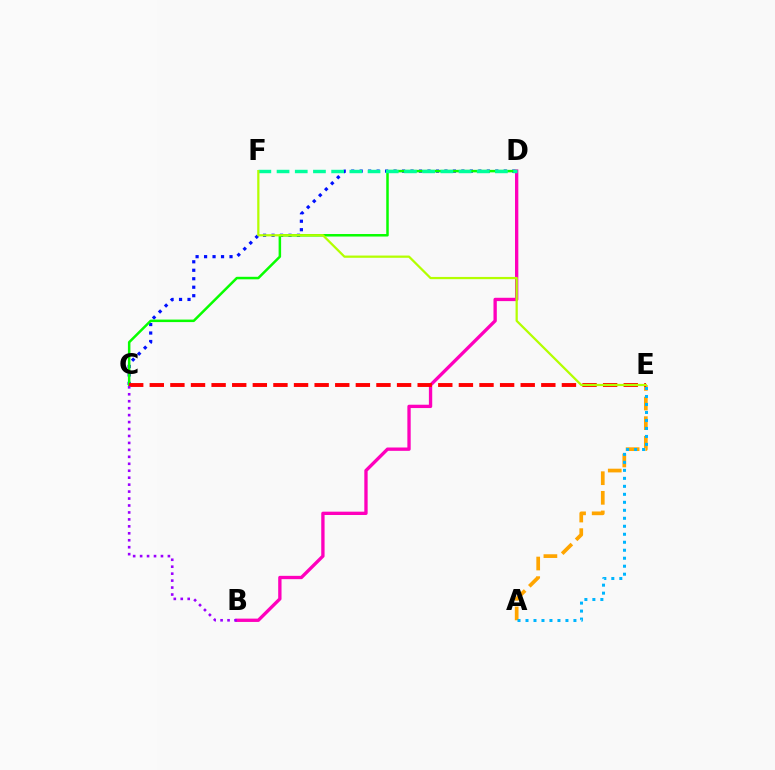{('A', 'E'): [{'color': '#ffa500', 'line_style': 'dashed', 'thickness': 2.67}, {'color': '#00b5ff', 'line_style': 'dotted', 'thickness': 2.17}], ('C', 'D'): [{'color': '#0010ff', 'line_style': 'dotted', 'thickness': 2.3}, {'color': '#08ff00', 'line_style': 'solid', 'thickness': 1.81}], ('B', 'D'): [{'color': '#ff00bd', 'line_style': 'solid', 'thickness': 2.4}], ('C', 'E'): [{'color': '#ff0000', 'line_style': 'dashed', 'thickness': 2.8}], ('D', 'F'): [{'color': '#00ff9d', 'line_style': 'dashed', 'thickness': 2.47}], ('E', 'F'): [{'color': '#b3ff00', 'line_style': 'solid', 'thickness': 1.61}], ('B', 'C'): [{'color': '#9b00ff', 'line_style': 'dotted', 'thickness': 1.89}]}